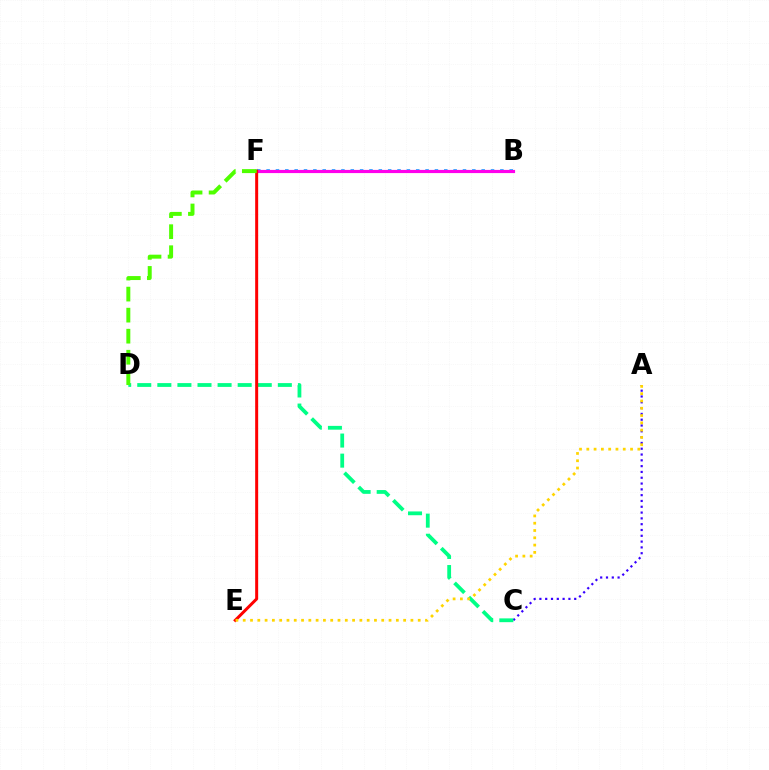{('B', 'F'): [{'color': '#009eff', 'line_style': 'dotted', 'thickness': 2.54}, {'color': '#ff00ed', 'line_style': 'solid', 'thickness': 2.28}], ('A', 'C'): [{'color': '#3700ff', 'line_style': 'dotted', 'thickness': 1.58}], ('C', 'D'): [{'color': '#00ff86', 'line_style': 'dashed', 'thickness': 2.73}], ('E', 'F'): [{'color': '#ff0000', 'line_style': 'solid', 'thickness': 2.16}], ('D', 'F'): [{'color': '#4fff00', 'line_style': 'dashed', 'thickness': 2.86}], ('A', 'E'): [{'color': '#ffd500', 'line_style': 'dotted', 'thickness': 1.98}]}